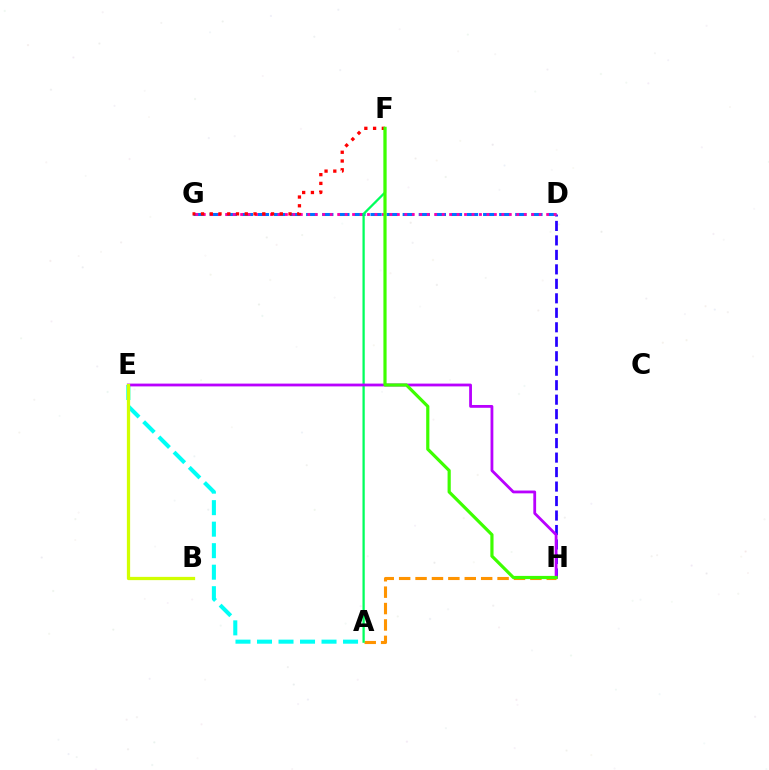{('D', 'H'): [{'color': '#2500ff', 'line_style': 'dashed', 'thickness': 1.97}], ('A', 'H'): [{'color': '#ff9400', 'line_style': 'dashed', 'thickness': 2.23}], ('D', 'G'): [{'color': '#0074ff', 'line_style': 'dashed', 'thickness': 2.19}, {'color': '#ff00ac', 'line_style': 'dotted', 'thickness': 2.03}], ('A', 'F'): [{'color': '#00ff5c', 'line_style': 'solid', 'thickness': 1.64}], ('A', 'E'): [{'color': '#00fff6', 'line_style': 'dashed', 'thickness': 2.92}], ('E', 'H'): [{'color': '#b900ff', 'line_style': 'solid', 'thickness': 2.02}], ('F', 'G'): [{'color': '#ff0000', 'line_style': 'dotted', 'thickness': 2.38}], ('B', 'E'): [{'color': '#d1ff00', 'line_style': 'solid', 'thickness': 2.35}], ('F', 'H'): [{'color': '#3dff00', 'line_style': 'solid', 'thickness': 2.29}]}